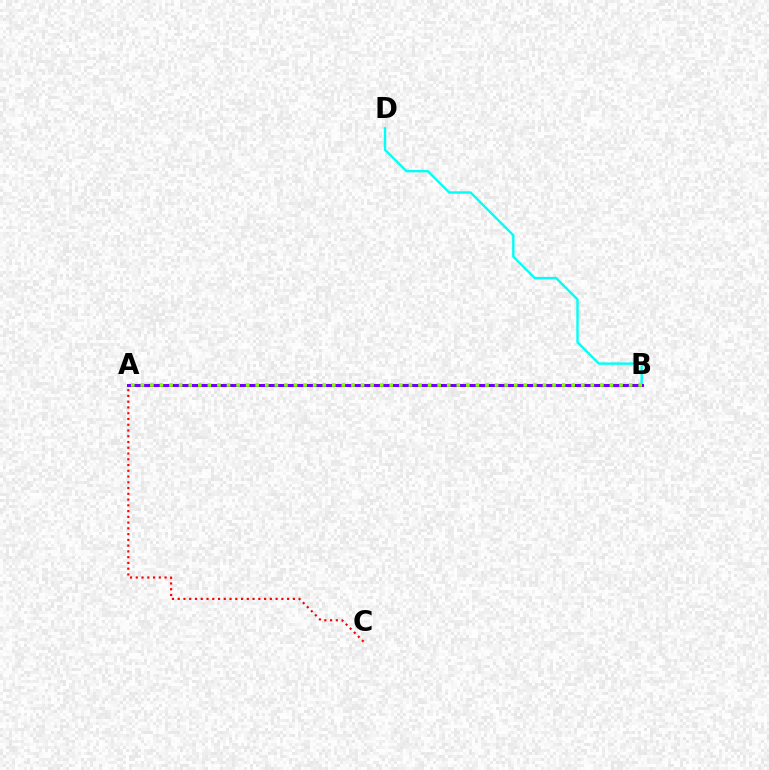{('B', 'D'): [{'color': '#00fff6', 'line_style': 'solid', 'thickness': 1.72}], ('A', 'B'): [{'color': '#7200ff', 'line_style': 'solid', 'thickness': 2.2}, {'color': '#84ff00', 'line_style': 'dotted', 'thickness': 2.6}], ('A', 'C'): [{'color': '#ff0000', 'line_style': 'dotted', 'thickness': 1.56}]}